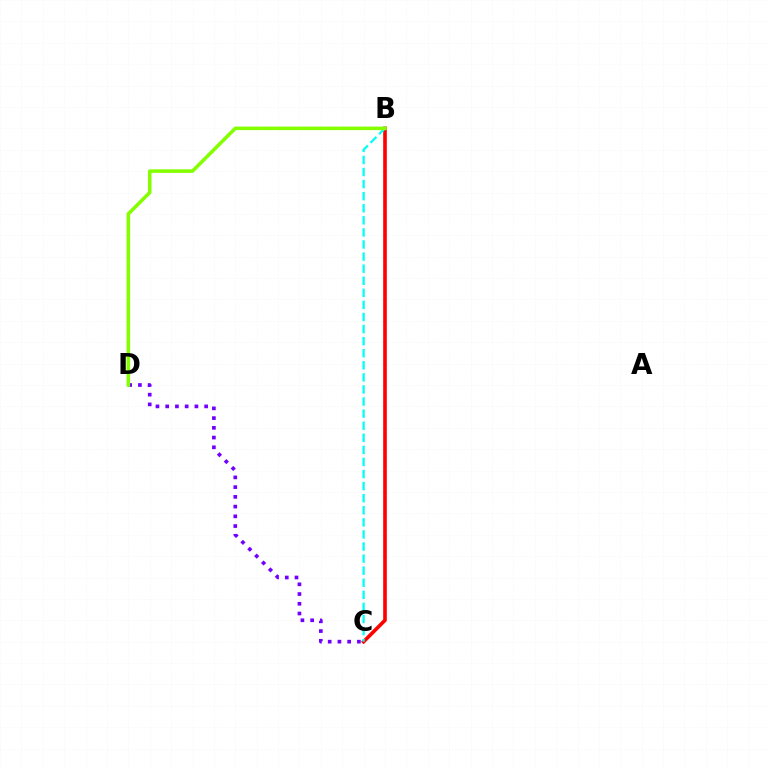{('C', 'D'): [{'color': '#7200ff', 'line_style': 'dotted', 'thickness': 2.64}], ('B', 'C'): [{'color': '#ff0000', 'line_style': 'solid', 'thickness': 2.61}, {'color': '#00fff6', 'line_style': 'dashed', 'thickness': 1.64}], ('B', 'D'): [{'color': '#84ff00', 'line_style': 'solid', 'thickness': 2.55}]}